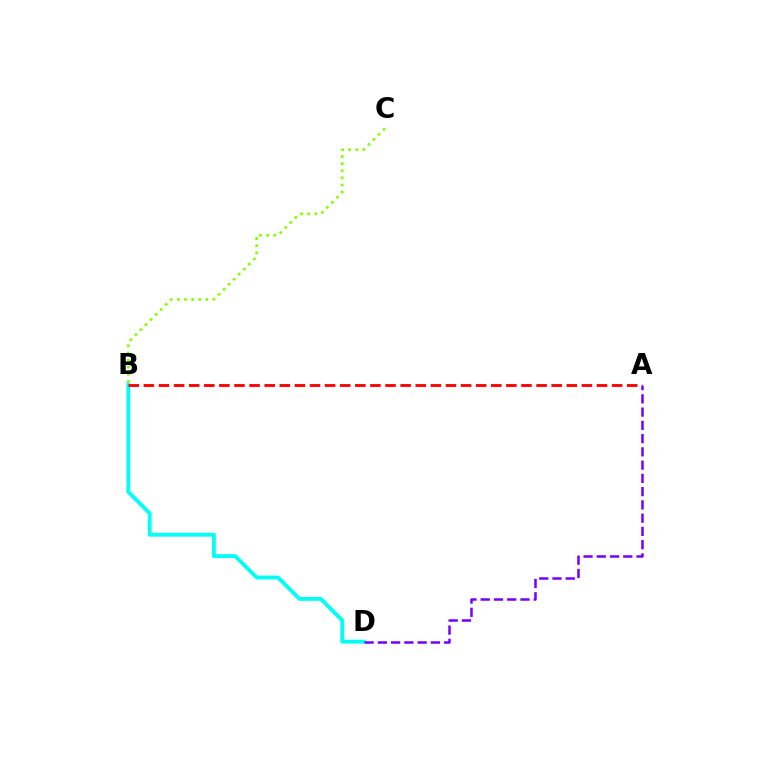{('B', 'D'): [{'color': '#00fff6', 'line_style': 'solid', 'thickness': 2.77}], ('A', 'B'): [{'color': '#ff0000', 'line_style': 'dashed', 'thickness': 2.05}], ('B', 'C'): [{'color': '#84ff00', 'line_style': 'dotted', 'thickness': 1.94}], ('A', 'D'): [{'color': '#7200ff', 'line_style': 'dashed', 'thickness': 1.8}]}